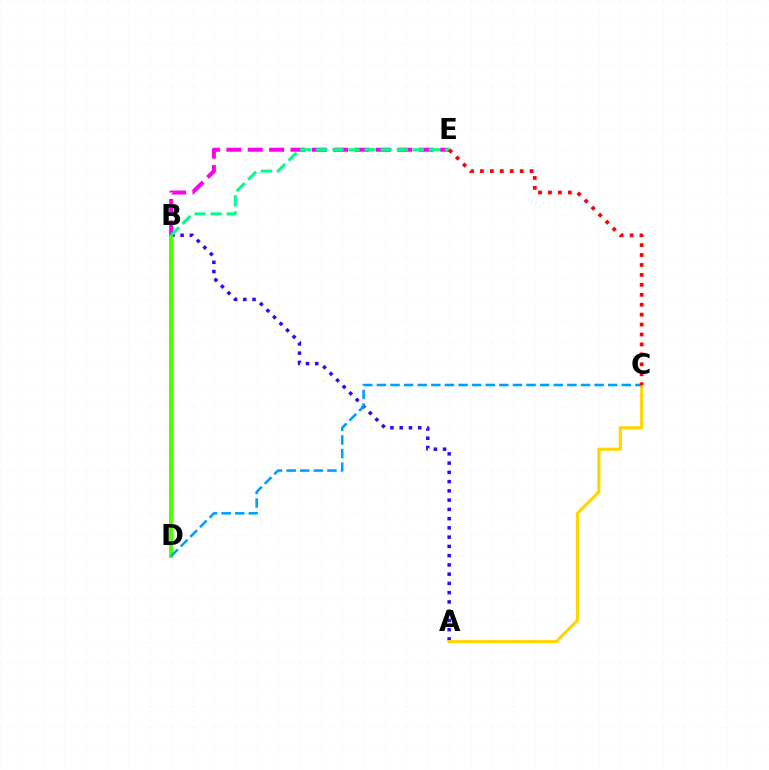{('A', 'B'): [{'color': '#3700ff', 'line_style': 'dotted', 'thickness': 2.51}], ('B', 'D'): [{'color': '#4fff00', 'line_style': 'solid', 'thickness': 2.84}], ('B', 'E'): [{'color': '#ff00ed', 'line_style': 'dashed', 'thickness': 2.9}, {'color': '#00ff86', 'line_style': 'dashed', 'thickness': 2.19}], ('A', 'C'): [{'color': '#ffd500', 'line_style': 'solid', 'thickness': 2.26}], ('C', 'D'): [{'color': '#009eff', 'line_style': 'dashed', 'thickness': 1.85}], ('C', 'E'): [{'color': '#ff0000', 'line_style': 'dotted', 'thickness': 2.7}]}